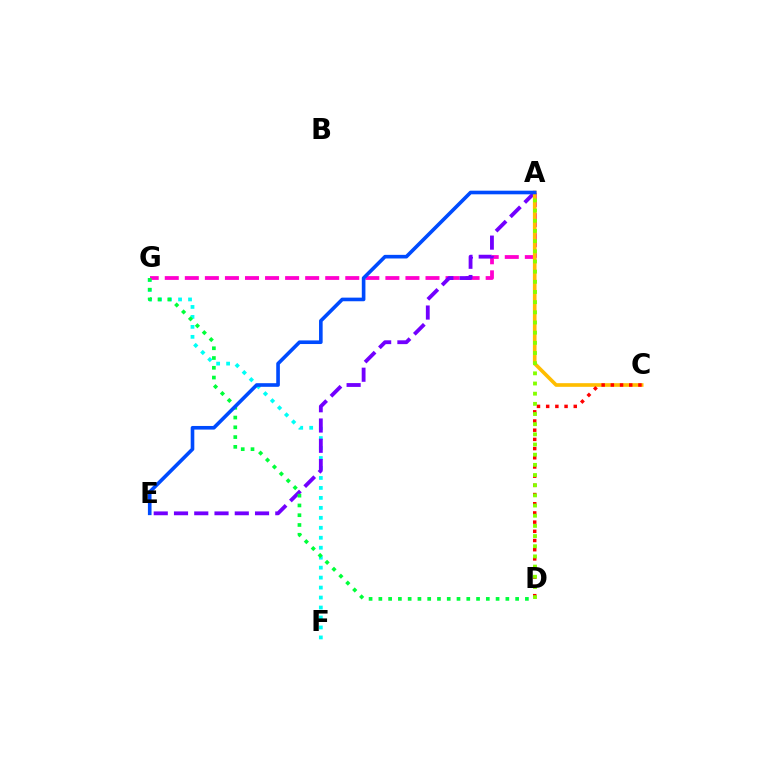{('F', 'G'): [{'color': '#00fff6', 'line_style': 'dotted', 'thickness': 2.71}], ('A', 'G'): [{'color': '#ff00cf', 'line_style': 'dashed', 'thickness': 2.72}], ('A', 'E'): [{'color': '#7200ff', 'line_style': 'dashed', 'thickness': 2.75}, {'color': '#004bff', 'line_style': 'solid', 'thickness': 2.61}], ('A', 'C'): [{'color': '#ffbd00', 'line_style': 'solid', 'thickness': 2.63}], ('C', 'D'): [{'color': '#ff0000', 'line_style': 'dotted', 'thickness': 2.5}], ('A', 'D'): [{'color': '#84ff00', 'line_style': 'dotted', 'thickness': 2.76}], ('D', 'G'): [{'color': '#00ff39', 'line_style': 'dotted', 'thickness': 2.65}]}